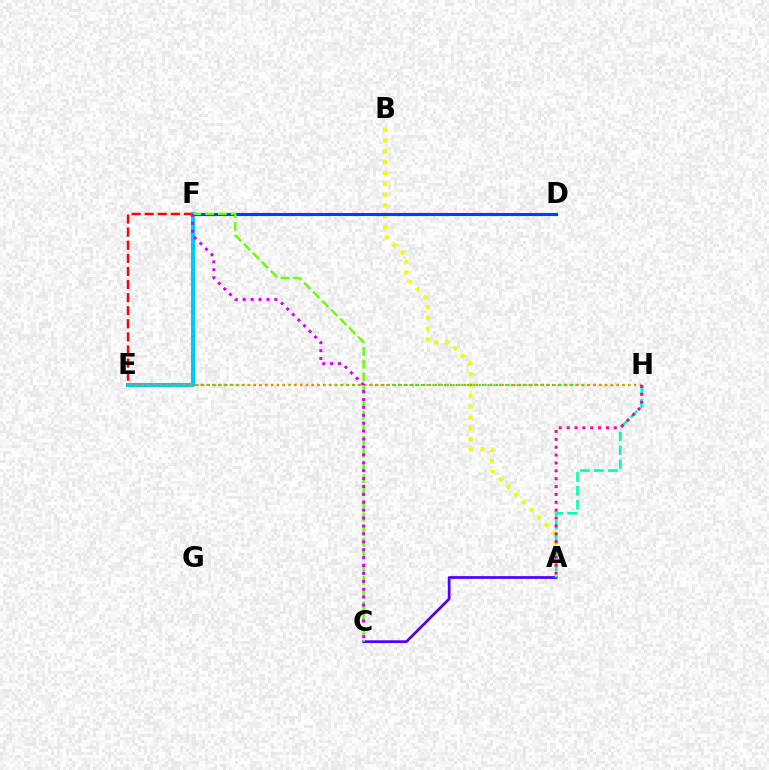{('A', 'B'): [{'color': '#eeff00', 'line_style': 'dotted', 'thickness': 2.94}], ('E', 'H'): [{'color': '#00ff27', 'line_style': 'dotted', 'thickness': 1.56}, {'color': '#ff8800', 'line_style': 'dotted', 'thickness': 1.59}], ('E', 'F'): [{'color': '#ff0000', 'line_style': 'dashed', 'thickness': 1.78}, {'color': '#00c7ff', 'line_style': 'solid', 'thickness': 2.95}], ('A', 'C'): [{'color': '#4f00ff', 'line_style': 'solid', 'thickness': 1.97}], ('A', 'H'): [{'color': '#00ffaf', 'line_style': 'dashed', 'thickness': 1.88}, {'color': '#ff00a0', 'line_style': 'dotted', 'thickness': 2.14}], ('D', 'F'): [{'color': '#003fff', 'line_style': 'solid', 'thickness': 2.23}], ('C', 'F'): [{'color': '#66ff00', 'line_style': 'dashed', 'thickness': 1.73}, {'color': '#d600ff', 'line_style': 'dotted', 'thickness': 2.15}]}